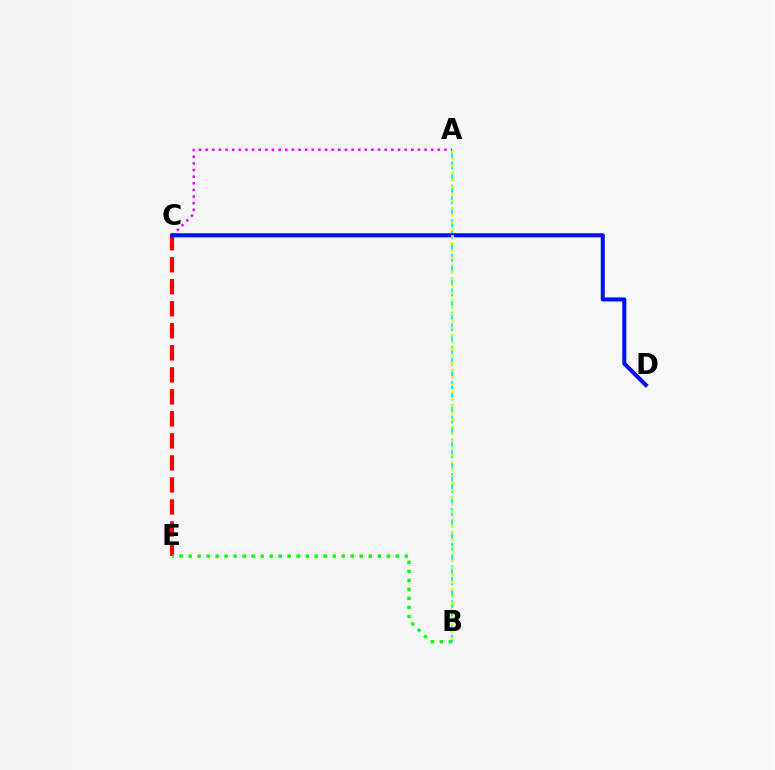{('A', 'B'): [{'color': '#00fff6', 'line_style': 'dashed', 'thickness': 1.57}, {'color': '#fcf500', 'line_style': 'dotted', 'thickness': 1.92}], ('C', 'E'): [{'color': '#ff0000', 'line_style': 'dashed', 'thickness': 2.99}], ('A', 'C'): [{'color': '#ee00ff', 'line_style': 'dotted', 'thickness': 1.8}], ('C', 'D'): [{'color': '#0010ff', 'line_style': 'solid', 'thickness': 2.93}], ('B', 'E'): [{'color': '#08ff00', 'line_style': 'dotted', 'thickness': 2.45}]}